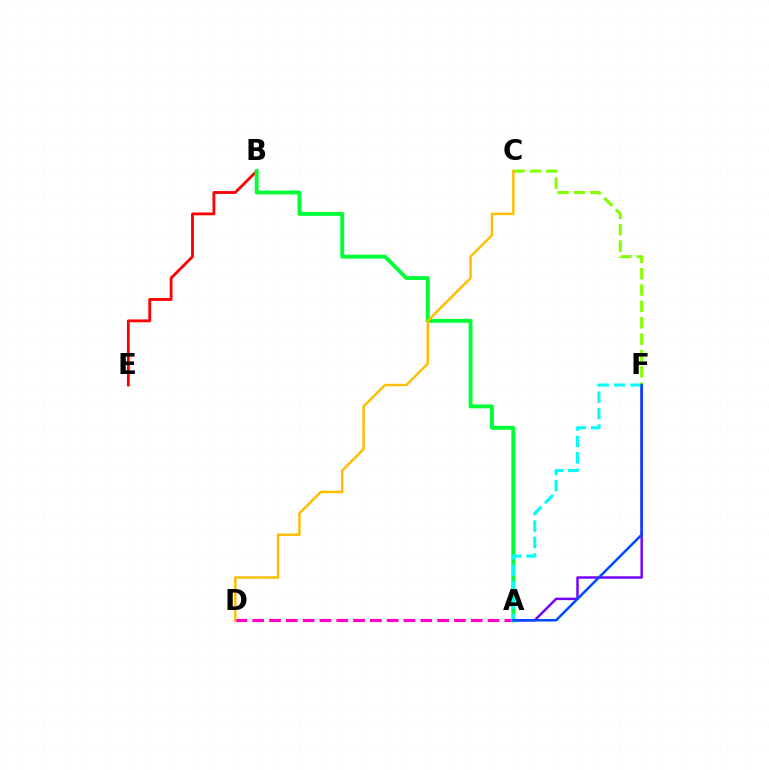{('B', 'E'): [{'color': '#ff0000', 'line_style': 'solid', 'thickness': 2.03}], ('A', 'F'): [{'color': '#7200ff', 'line_style': 'solid', 'thickness': 1.77}, {'color': '#00fff6', 'line_style': 'dashed', 'thickness': 2.23}, {'color': '#004bff', 'line_style': 'solid', 'thickness': 1.81}], ('A', 'D'): [{'color': '#ff00cf', 'line_style': 'dashed', 'thickness': 2.28}], ('A', 'B'): [{'color': '#00ff39', 'line_style': 'solid', 'thickness': 2.82}], ('C', 'F'): [{'color': '#84ff00', 'line_style': 'dashed', 'thickness': 2.22}], ('C', 'D'): [{'color': '#ffbd00', 'line_style': 'solid', 'thickness': 1.78}]}